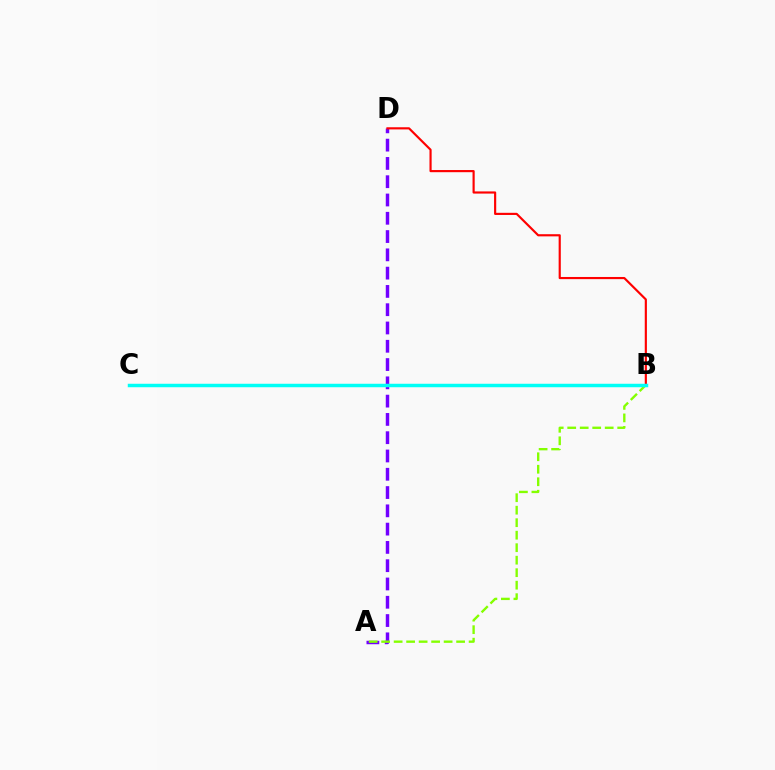{('A', 'D'): [{'color': '#7200ff', 'line_style': 'dashed', 'thickness': 2.48}], ('A', 'B'): [{'color': '#84ff00', 'line_style': 'dashed', 'thickness': 1.7}], ('B', 'D'): [{'color': '#ff0000', 'line_style': 'solid', 'thickness': 1.56}], ('B', 'C'): [{'color': '#00fff6', 'line_style': 'solid', 'thickness': 2.51}]}